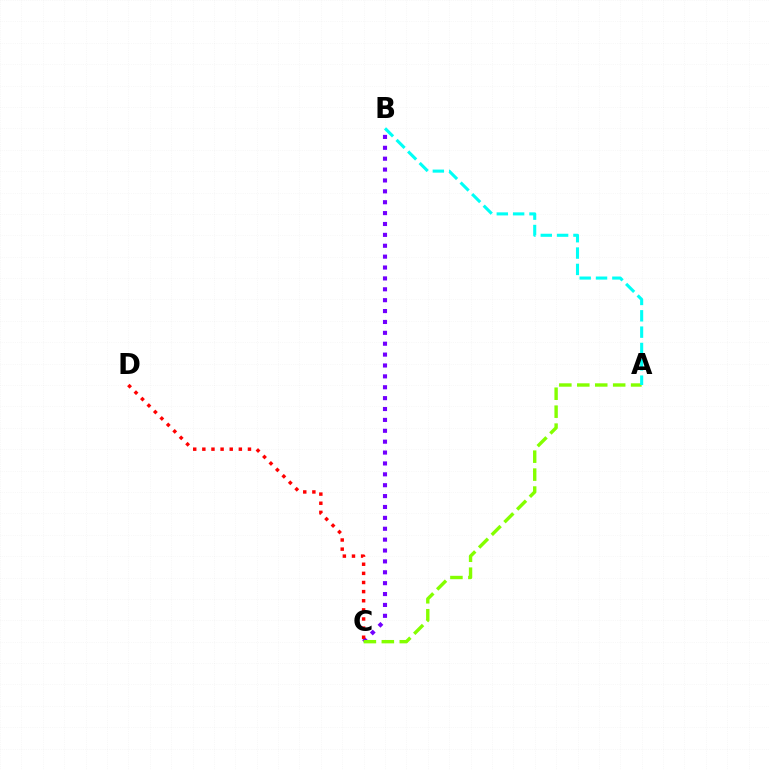{('B', 'C'): [{'color': '#7200ff', 'line_style': 'dotted', 'thickness': 2.96}], ('C', 'D'): [{'color': '#ff0000', 'line_style': 'dotted', 'thickness': 2.48}], ('A', 'C'): [{'color': '#84ff00', 'line_style': 'dashed', 'thickness': 2.44}], ('A', 'B'): [{'color': '#00fff6', 'line_style': 'dashed', 'thickness': 2.22}]}